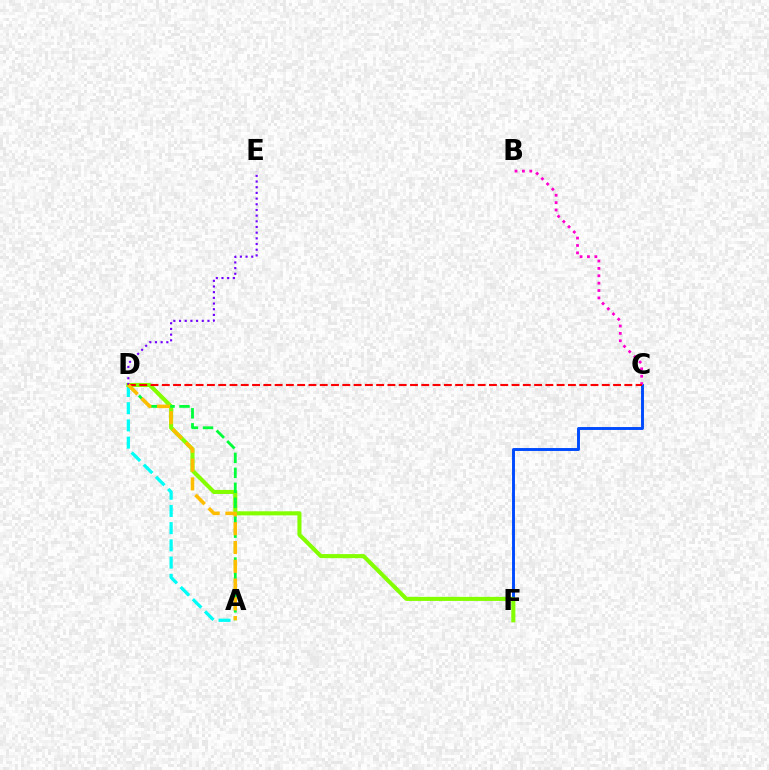{('A', 'D'): [{'color': '#00fff6', 'line_style': 'dashed', 'thickness': 2.34}, {'color': '#00ff39', 'line_style': 'dashed', 'thickness': 2.03}, {'color': '#ffbd00', 'line_style': 'dashed', 'thickness': 2.55}], ('C', 'F'): [{'color': '#004bff', 'line_style': 'solid', 'thickness': 2.11}], ('D', 'F'): [{'color': '#84ff00', 'line_style': 'solid', 'thickness': 2.94}], ('B', 'C'): [{'color': '#ff00cf', 'line_style': 'dotted', 'thickness': 2.01}], ('D', 'E'): [{'color': '#7200ff', 'line_style': 'dotted', 'thickness': 1.54}], ('C', 'D'): [{'color': '#ff0000', 'line_style': 'dashed', 'thickness': 1.53}]}